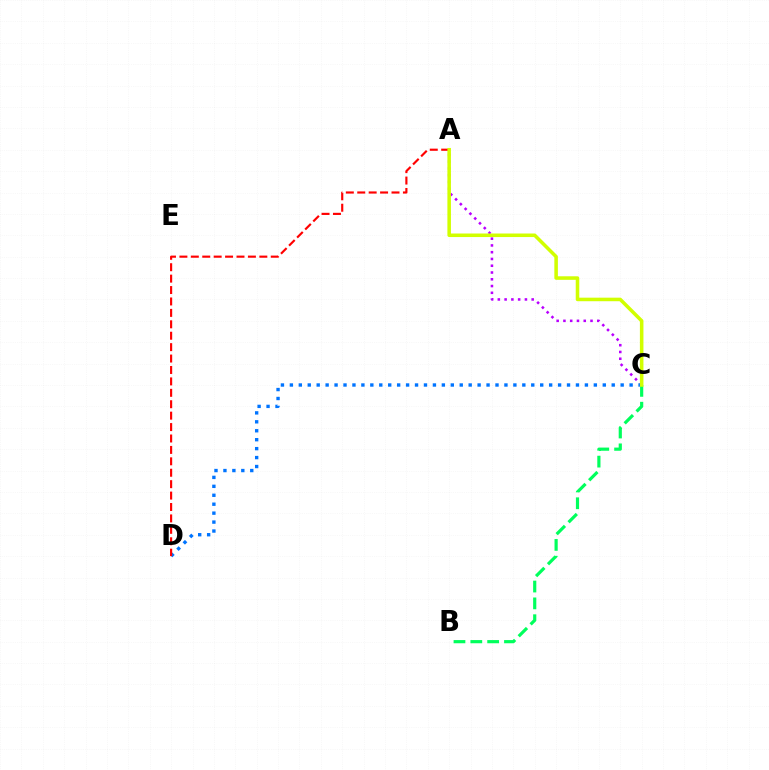{('A', 'C'): [{'color': '#b900ff', 'line_style': 'dotted', 'thickness': 1.84}, {'color': '#d1ff00', 'line_style': 'solid', 'thickness': 2.55}], ('C', 'D'): [{'color': '#0074ff', 'line_style': 'dotted', 'thickness': 2.43}], ('A', 'D'): [{'color': '#ff0000', 'line_style': 'dashed', 'thickness': 1.55}], ('B', 'C'): [{'color': '#00ff5c', 'line_style': 'dashed', 'thickness': 2.29}]}